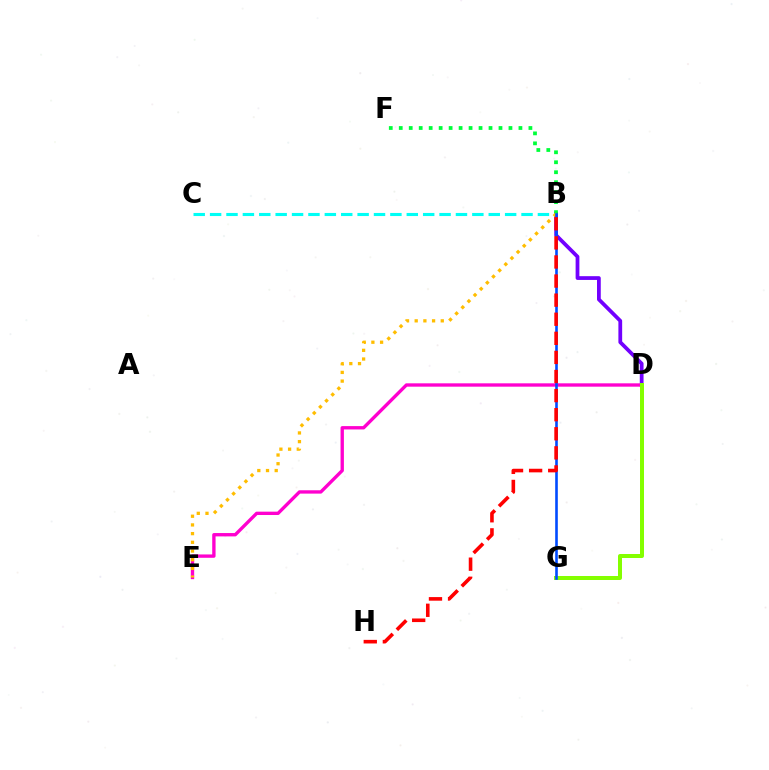{('B', 'D'): [{'color': '#7200ff', 'line_style': 'solid', 'thickness': 2.71}], ('B', 'C'): [{'color': '#00fff6', 'line_style': 'dashed', 'thickness': 2.23}], ('B', 'F'): [{'color': '#00ff39', 'line_style': 'dotted', 'thickness': 2.71}], ('D', 'E'): [{'color': '#ff00cf', 'line_style': 'solid', 'thickness': 2.41}], ('B', 'E'): [{'color': '#ffbd00', 'line_style': 'dotted', 'thickness': 2.36}], ('D', 'G'): [{'color': '#84ff00', 'line_style': 'solid', 'thickness': 2.88}], ('B', 'G'): [{'color': '#004bff', 'line_style': 'solid', 'thickness': 1.88}], ('B', 'H'): [{'color': '#ff0000', 'line_style': 'dashed', 'thickness': 2.59}]}